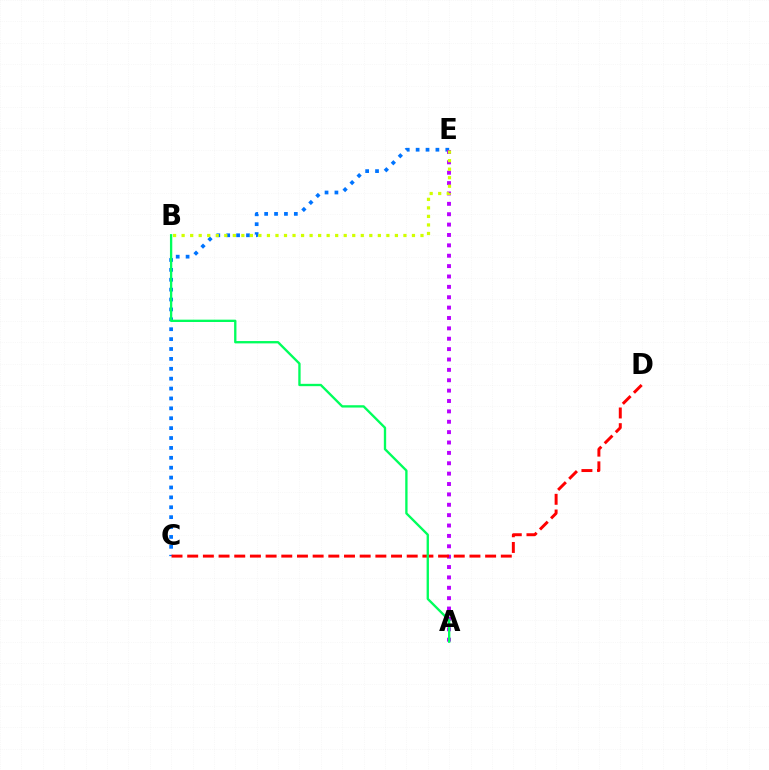{('C', 'E'): [{'color': '#0074ff', 'line_style': 'dotted', 'thickness': 2.69}], ('A', 'E'): [{'color': '#b900ff', 'line_style': 'dotted', 'thickness': 2.82}], ('B', 'E'): [{'color': '#d1ff00', 'line_style': 'dotted', 'thickness': 2.32}], ('C', 'D'): [{'color': '#ff0000', 'line_style': 'dashed', 'thickness': 2.13}], ('A', 'B'): [{'color': '#00ff5c', 'line_style': 'solid', 'thickness': 1.68}]}